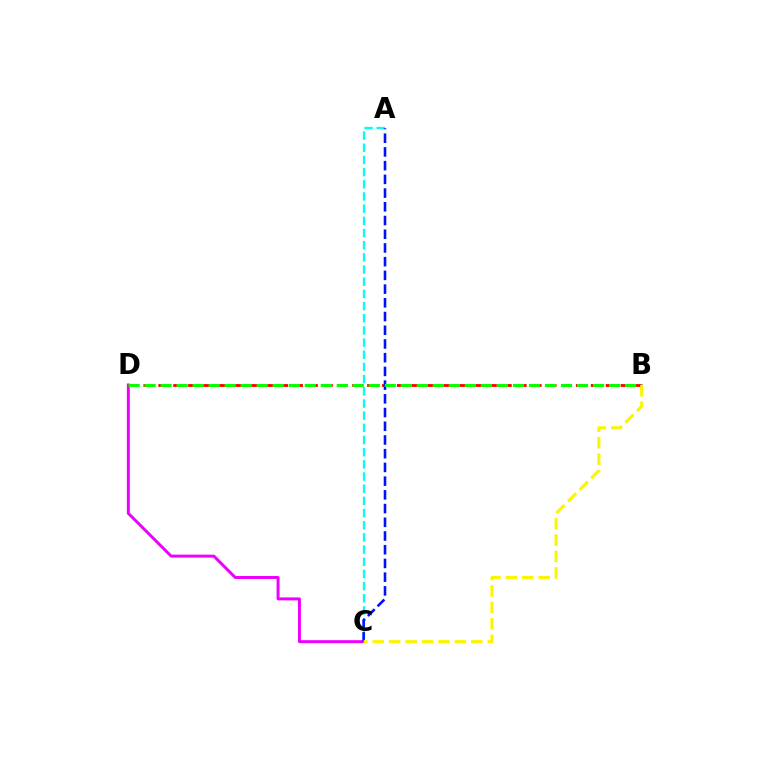{('C', 'D'): [{'color': '#ee00ff', 'line_style': 'solid', 'thickness': 2.14}], ('A', 'C'): [{'color': '#00fff6', 'line_style': 'dashed', 'thickness': 1.65}, {'color': '#0010ff', 'line_style': 'dashed', 'thickness': 1.86}], ('B', 'D'): [{'color': '#ff0000', 'line_style': 'dashed', 'thickness': 2.03}, {'color': '#08ff00', 'line_style': 'dashed', 'thickness': 2.18}], ('B', 'C'): [{'color': '#fcf500', 'line_style': 'dashed', 'thickness': 2.23}]}